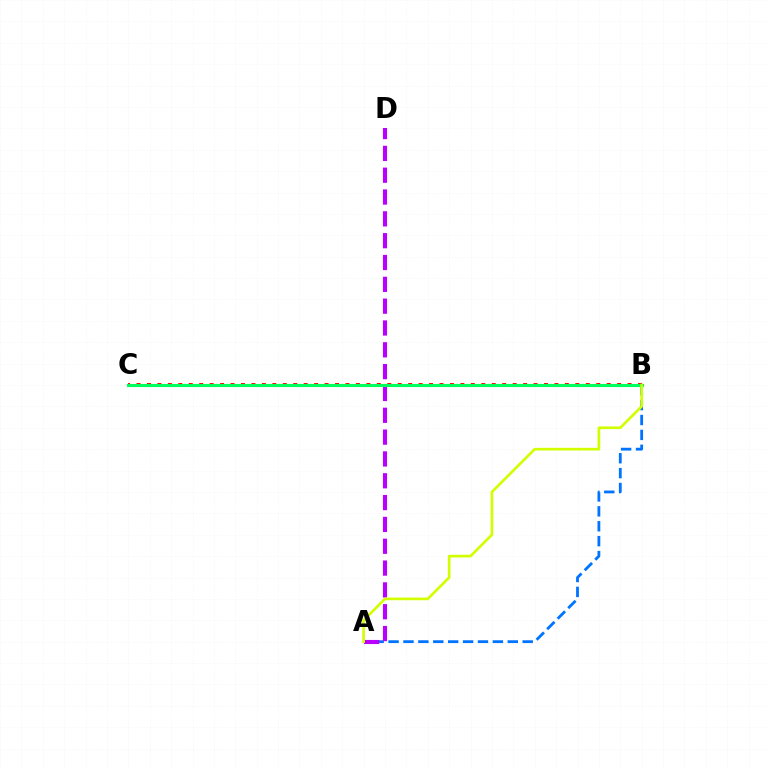{('A', 'B'): [{'color': '#0074ff', 'line_style': 'dashed', 'thickness': 2.02}, {'color': '#d1ff00', 'line_style': 'solid', 'thickness': 1.93}], ('B', 'C'): [{'color': '#ff0000', 'line_style': 'dotted', 'thickness': 2.84}, {'color': '#00ff5c', 'line_style': 'solid', 'thickness': 2.25}], ('A', 'D'): [{'color': '#b900ff', 'line_style': 'dashed', 'thickness': 2.97}]}